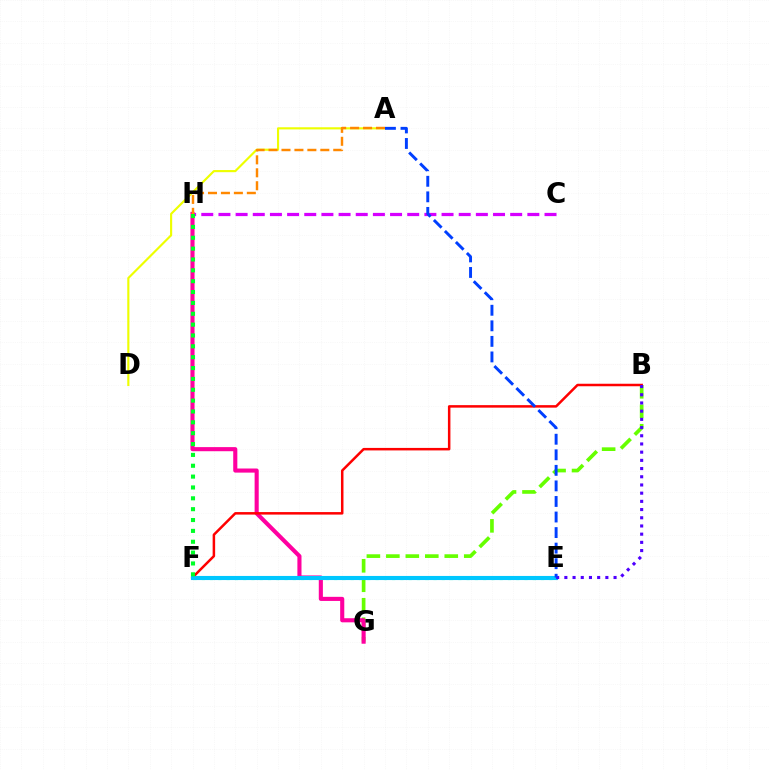{('E', 'F'): [{'color': '#00ffaf', 'line_style': 'dotted', 'thickness': 2.25}, {'color': '#00c7ff', 'line_style': 'solid', 'thickness': 2.95}], ('B', 'G'): [{'color': '#66ff00', 'line_style': 'dashed', 'thickness': 2.65}], ('G', 'H'): [{'color': '#ff00a0', 'line_style': 'solid', 'thickness': 2.96}], ('A', 'D'): [{'color': '#eeff00', 'line_style': 'solid', 'thickness': 1.54}], ('C', 'H'): [{'color': '#d600ff', 'line_style': 'dashed', 'thickness': 2.33}], ('B', 'F'): [{'color': '#ff0000', 'line_style': 'solid', 'thickness': 1.8}], ('B', 'E'): [{'color': '#4f00ff', 'line_style': 'dotted', 'thickness': 2.23}], ('A', 'H'): [{'color': '#ff8800', 'line_style': 'dashed', 'thickness': 1.76}], ('F', 'H'): [{'color': '#00ff27', 'line_style': 'dotted', 'thickness': 2.95}], ('A', 'E'): [{'color': '#003fff', 'line_style': 'dashed', 'thickness': 2.11}]}